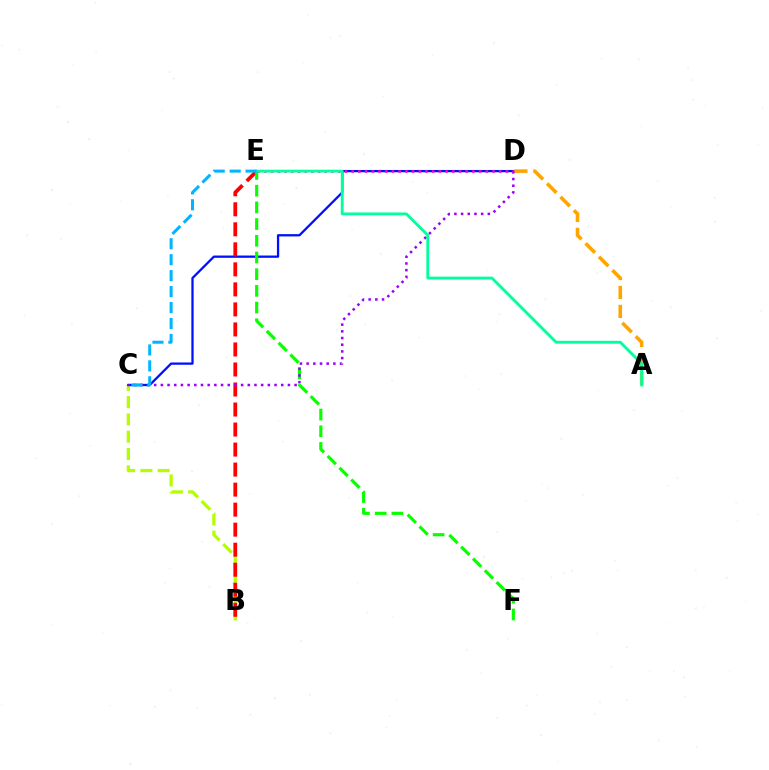{('B', 'C'): [{'color': '#b3ff00', 'line_style': 'dashed', 'thickness': 2.35}], ('C', 'D'): [{'color': '#0010ff', 'line_style': 'solid', 'thickness': 1.64}, {'color': '#9b00ff', 'line_style': 'dotted', 'thickness': 1.82}], ('B', 'E'): [{'color': '#ff0000', 'line_style': 'dashed', 'thickness': 2.72}], ('A', 'D'): [{'color': '#ffa500', 'line_style': 'dashed', 'thickness': 2.58}], ('E', 'F'): [{'color': '#08ff00', 'line_style': 'dashed', 'thickness': 2.27}], ('D', 'E'): [{'color': '#ff00bd', 'line_style': 'dotted', 'thickness': 1.82}], ('A', 'E'): [{'color': '#00ff9d', 'line_style': 'solid', 'thickness': 2.05}], ('C', 'E'): [{'color': '#00b5ff', 'line_style': 'dashed', 'thickness': 2.17}]}